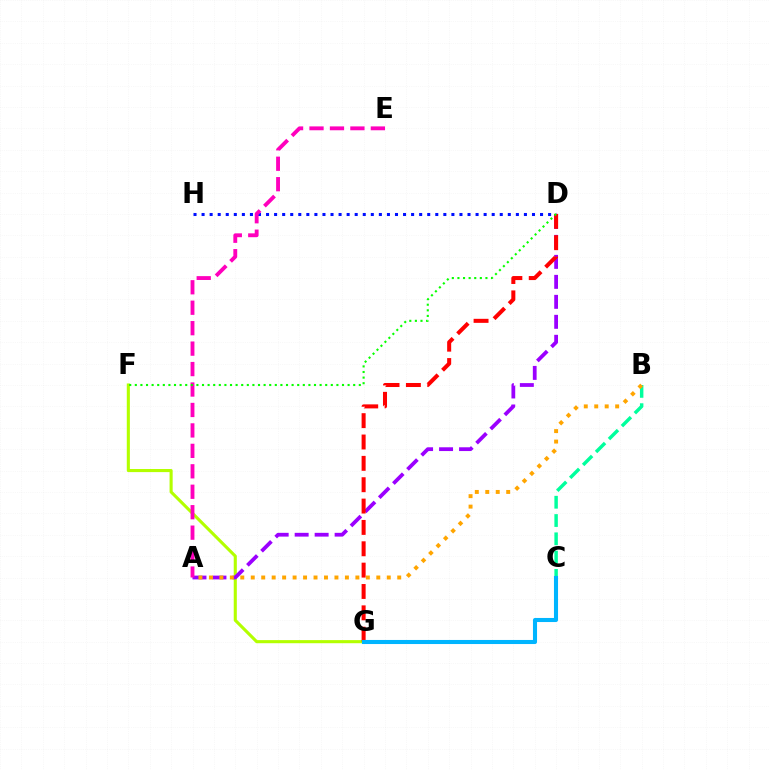{('F', 'G'): [{'color': '#b3ff00', 'line_style': 'solid', 'thickness': 2.23}], ('A', 'D'): [{'color': '#9b00ff', 'line_style': 'dashed', 'thickness': 2.71}], ('B', 'C'): [{'color': '#00ff9d', 'line_style': 'dashed', 'thickness': 2.48}], ('D', 'H'): [{'color': '#0010ff', 'line_style': 'dotted', 'thickness': 2.19}], ('D', 'G'): [{'color': '#ff0000', 'line_style': 'dashed', 'thickness': 2.9}], ('A', 'B'): [{'color': '#ffa500', 'line_style': 'dotted', 'thickness': 2.84}], ('C', 'G'): [{'color': '#00b5ff', 'line_style': 'solid', 'thickness': 2.94}], ('A', 'E'): [{'color': '#ff00bd', 'line_style': 'dashed', 'thickness': 2.78}], ('D', 'F'): [{'color': '#08ff00', 'line_style': 'dotted', 'thickness': 1.52}]}